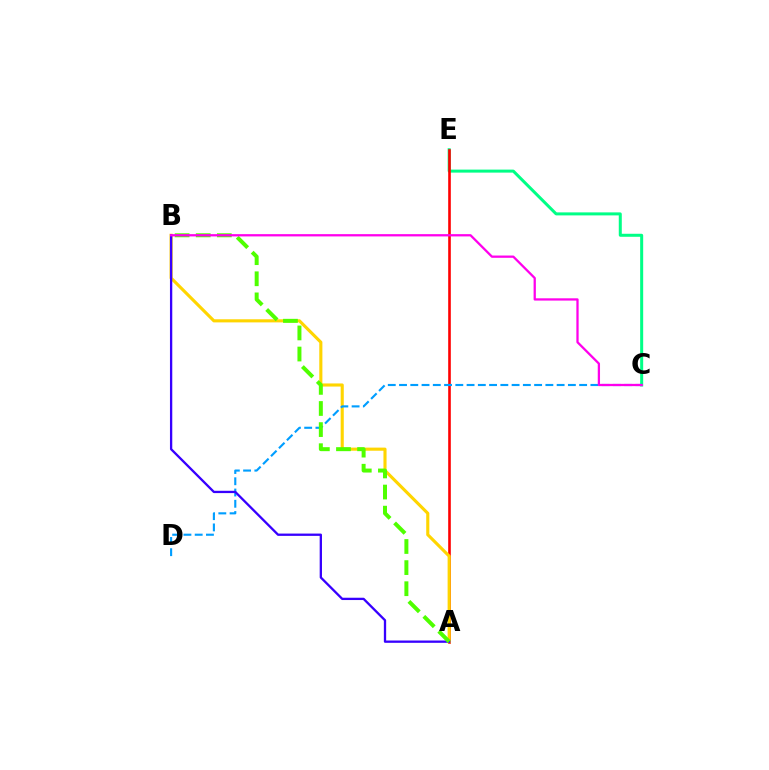{('C', 'E'): [{'color': '#00ff86', 'line_style': 'solid', 'thickness': 2.17}], ('A', 'E'): [{'color': '#ff0000', 'line_style': 'solid', 'thickness': 1.88}], ('A', 'B'): [{'color': '#ffd500', 'line_style': 'solid', 'thickness': 2.24}, {'color': '#3700ff', 'line_style': 'solid', 'thickness': 1.66}, {'color': '#4fff00', 'line_style': 'dashed', 'thickness': 2.87}], ('C', 'D'): [{'color': '#009eff', 'line_style': 'dashed', 'thickness': 1.53}], ('B', 'C'): [{'color': '#ff00ed', 'line_style': 'solid', 'thickness': 1.64}]}